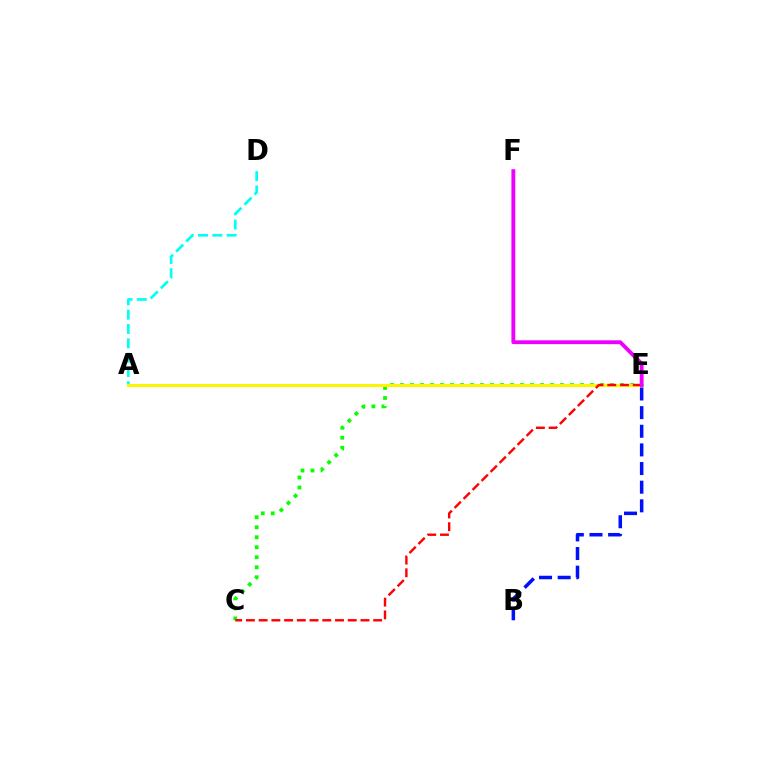{('A', 'D'): [{'color': '#00fff6', 'line_style': 'dashed', 'thickness': 1.95}], ('C', 'E'): [{'color': '#08ff00', 'line_style': 'dotted', 'thickness': 2.72}, {'color': '#ff0000', 'line_style': 'dashed', 'thickness': 1.73}], ('A', 'E'): [{'color': '#fcf500', 'line_style': 'solid', 'thickness': 2.2}], ('B', 'E'): [{'color': '#0010ff', 'line_style': 'dashed', 'thickness': 2.53}], ('E', 'F'): [{'color': '#ee00ff', 'line_style': 'solid', 'thickness': 2.77}]}